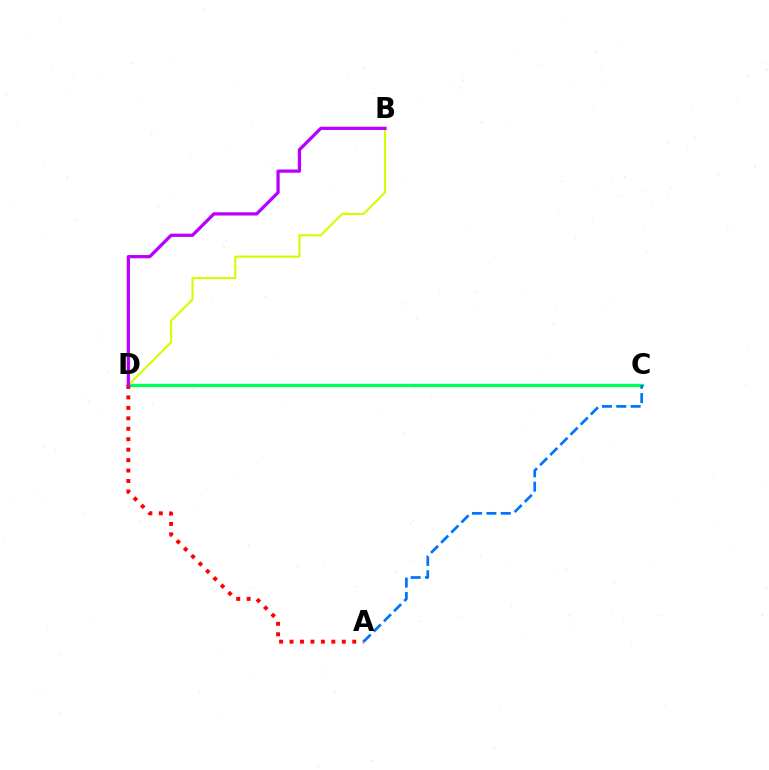{('C', 'D'): [{'color': '#00ff5c', 'line_style': 'solid', 'thickness': 2.37}], ('A', 'D'): [{'color': '#ff0000', 'line_style': 'dotted', 'thickness': 2.84}], ('B', 'D'): [{'color': '#d1ff00', 'line_style': 'solid', 'thickness': 1.53}, {'color': '#b900ff', 'line_style': 'solid', 'thickness': 2.34}], ('A', 'C'): [{'color': '#0074ff', 'line_style': 'dashed', 'thickness': 1.95}]}